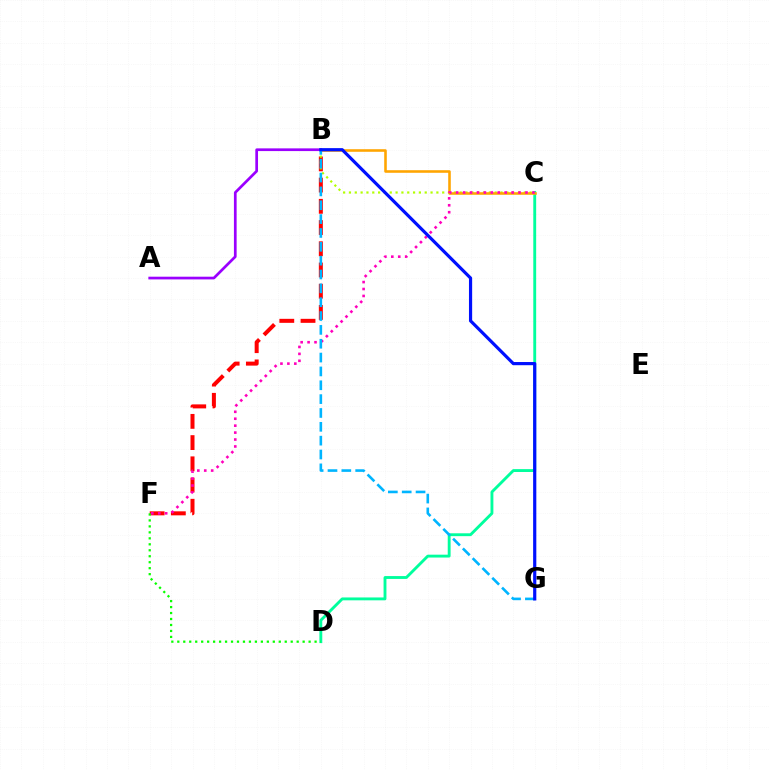{('B', 'F'): [{'color': '#ff0000', 'line_style': 'dashed', 'thickness': 2.88}], ('B', 'C'): [{'color': '#b3ff00', 'line_style': 'dotted', 'thickness': 1.58}, {'color': '#ffa500', 'line_style': 'solid', 'thickness': 1.85}], ('C', 'D'): [{'color': '#00ff9d', 'line_style': 'solid', 'thickness': 2.07}], ('C', 'F'): [{'color': '#ff00bd', 'line_style': 'dotted', 'thickness': 1.88}], ('A', 'B'): [{'color': '#9b00ff', 'line_style': 'solid', 'thickness': 1.95}], ('B', 'G'): [{'color': '#00b5ff', 'line_style': 'dashed', 'thickness': 1.88}, {'color': '#0010ff', 'line_style': 'solid', 'thickness': 2.29}], ('D', 'F'): [{'color': '#08ff00', 'line_style': 'dotted', 'thickness': 1.62}]}